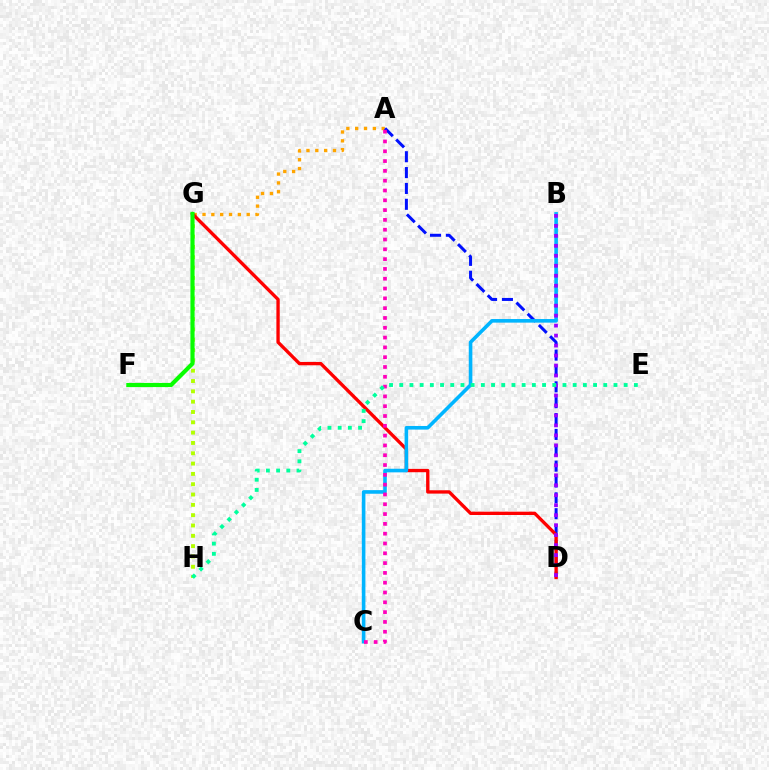{('A', 'G'): [{'color': '#ffa500', 'line_style': 'dotted', 'thickness': 2.4}], ('G', 'H'): [{'color': '#b3ff00', 'line_style': 'dotted', 'thickness': 2.8}], ('A', 'D'): [{'color': '#0010ff', 'line_style': 'dashed', 'thickness': 2.15}], ('D', 'G'): [{'color': '#ff0000', 'line_style': 'solid', 'thickness': 2.4}], ('B', 'C'): [{'color': '#00b5ff', 'line_style': 'solid', 'thickness': 2.59}], ('B', 'D'): [{'color': '#9b00ff', 'line_style': 'dotted', 'thickness': 2.71}], ('A', 'C'): [{'color': '#ff00bd', 'line_style': 'dotted', 'thickness': 2.66}], ('F', 'G'): [{'color': '#08ff00', 'line_style': 'solid', 'thickness': 2.98}], ('E', 'H'): [{'color': '#00ff9d', 'line_style': 'dotted', 'thickness': 2.77}]}